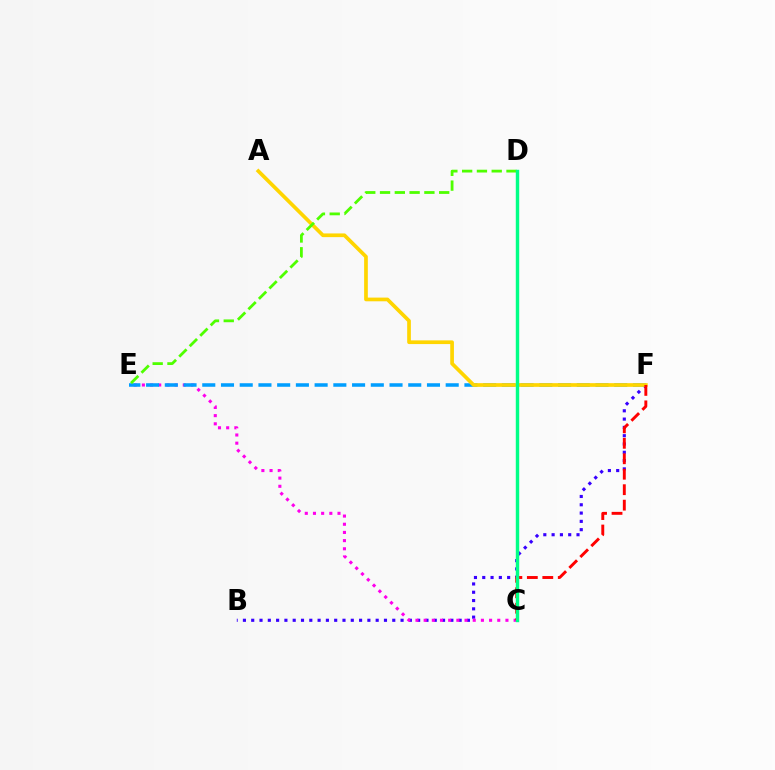{('B', 'F'): [{'color': '#3700ff', 'line_style': 'dotted', 'thickness': 2.25}], ('C', 'E'): [{'color': '#ff00ed', 'line_style': 'dotted', 'thickness': 2.22}], ('E', 'F'): [{'color': '#009eff', 'line_style': 'dashed', 'thickness': 2.54}], ('A', 'F'): [{'color': '#ffd500', 'line_style': 'solid', 'thickness': 2.66}], ('D', 'E'): [{'color': '#4fff00', 'line_style': 'dashed', 'thickness': 2.01}], ('C', 'F'): [{'color': '#ff0000', 'line_style': 'dashed', 'thickness': 2.1}], ('C', 'D'): [{'color': '#00ff86', 'line_style': 'solid', 'thickness': 2.47}]}